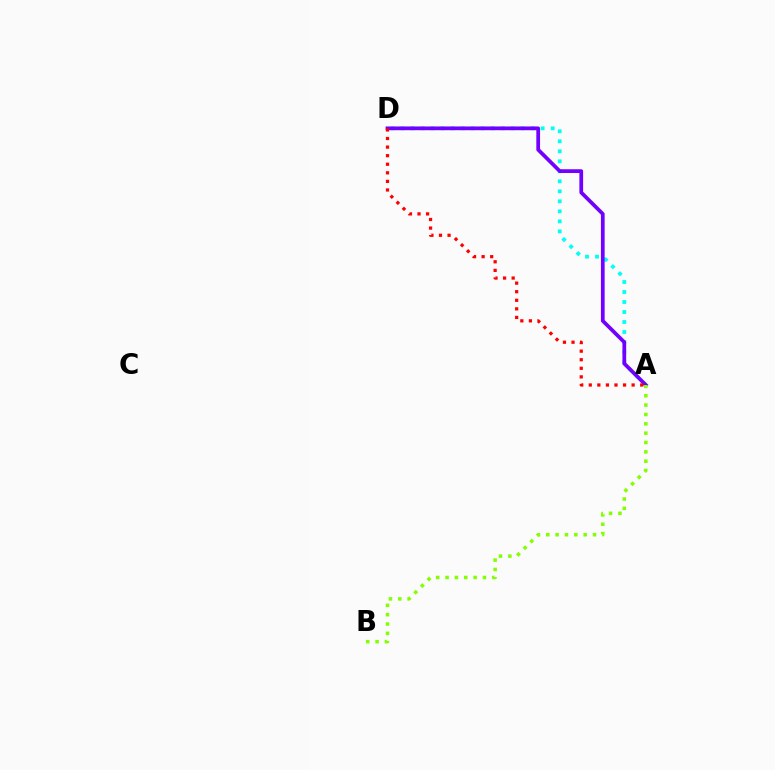{('A', 'D'): [{'color': '#00fff6', 'line_style': 'dotted', 'thickness': 2.72}, {'color': '#7200ff', 'line_style': 'solid', 'thickness': 2.69}, {'color': '#ff0000', 'line_style': 'dotted', 'thickness': 2.33}], ('A', 'B'): [{'color': '#84ff00', 'line_style': 'dotted', 'thickness': 2.54}]}